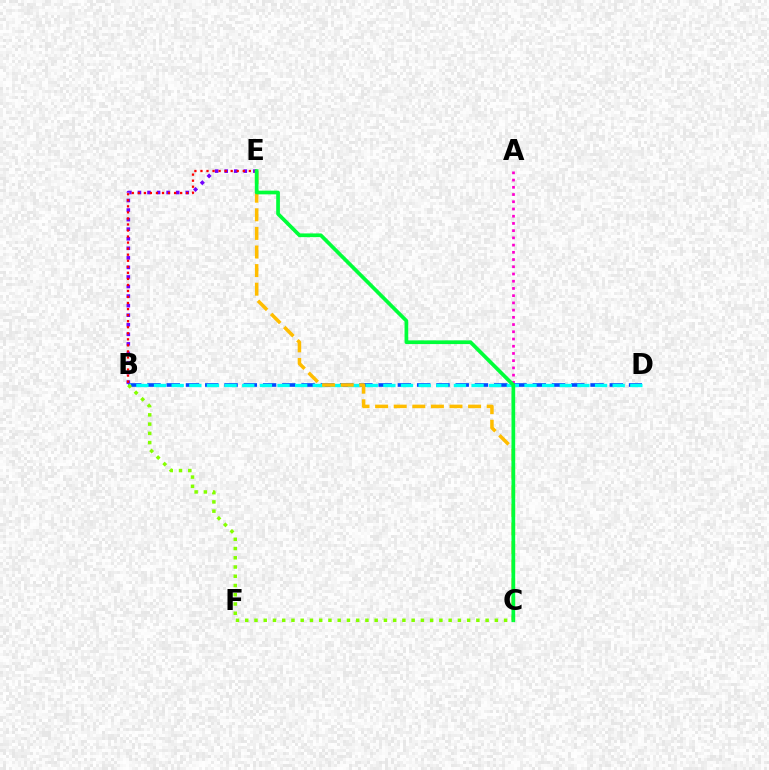{('A', 'C'): [{'color': '#ff00cf', 'line_style': 'dotted', 'thickness': 1.96}], ('B', 'D'): [{'color': '#004bff', 'line_style': 'dashed', 'thickness': 2.62}, {'color': '#00fff6', 'line_style': 'dashed', 'thickness': 2.4}], ('B', 'E'): [{'color': '#7200ff', 'line_style': 'dotted', 'thickness': 2.6}, {'color': '#ff0000', 'line_style': 'dotted', 'thickness': 1.64}], ('C', 'E'): [{'color': '#ffbd00', 'line_style': 'dashed', 'thickness': 2.53}, {'color': '#00ff39', 'line_style': 'solid', 'thickness': 2.67}], ('B', 'C'): [{'color': '#84ff00', 'line_style': 'dotted', 'thickness': 2.51}]}